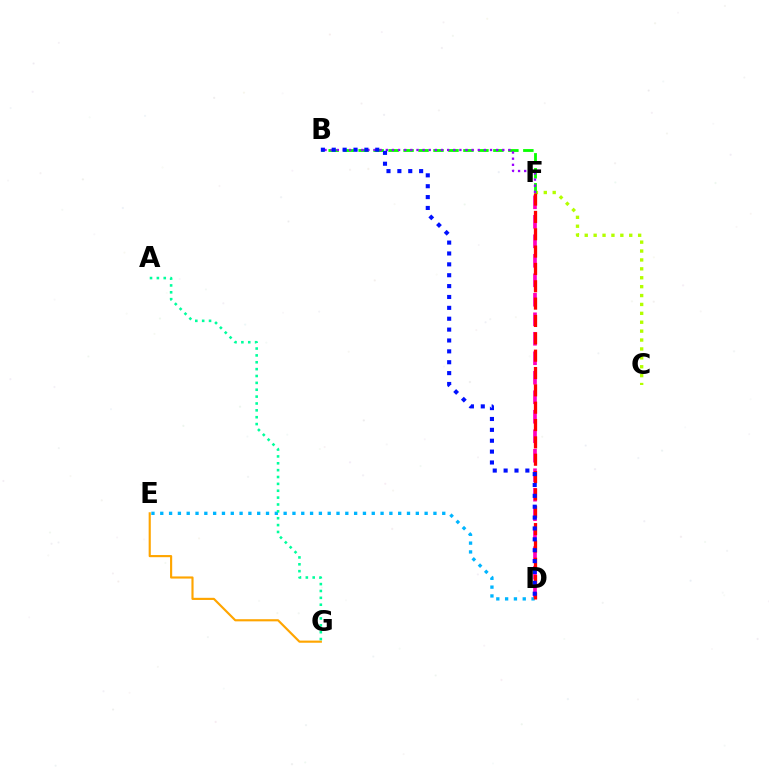{('E', 'G'): [{'color': '#ffa500', 'line_style': 'solid', 'thickness': 1.55}], ('C', 'F'): [{'color': '#b3ff00', 'line_style': 'dotted', 'thickness': 2.42}], ('D', 'F'): [{'color': '#ff00bd', 'line_style': 'dashed', 'thickness': 2.65}, {'color': '#ff0000', 'line_style': 'dashed', 'thickness': 2.36}], ('D', 'E'): [{'color': '#00b5ff', 'line_style': 'dotted', 'thickness': 2.39}], ('B', 'F'): [{'color': '#08ff00', 'line_style': 'dashed', 'thickness': 2.03}, {'color': '#9b00ff', 'line_style': 'dotted', 'thickness': 1.67}], ('B', 'D'): [{'color': '#0010ff', 'line_style': 'dotted', 'thickness': 2.95}], ('A', 'G'): [{'color': '#00ff9d', 'line_style': 'dotted', 'thickness': 1.87}]}